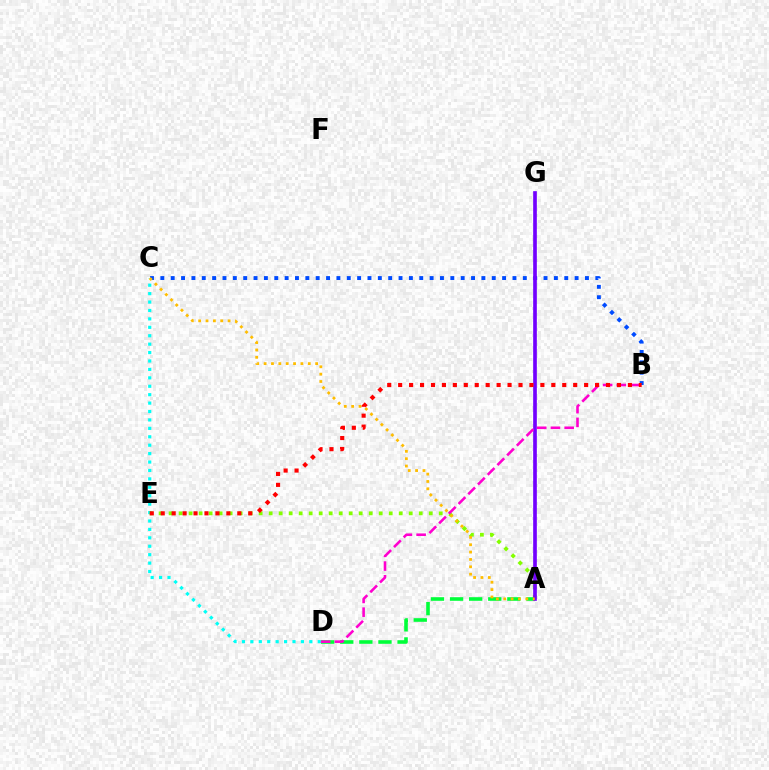{('B', 'C'): [{'color': '#004bff', 'line_style': 'dotted', 'thickness': 2.81}], ('C', 'D'): [{'color': '#00fff6', 'line_style': 'dotted', 'thickness': 2.29}], ('A', 'E'): [{'color': '#84ff00', 'line_style': 'dotted', 'thickness': 2.72}], ('A', 'D'): [{'color': '#00ff39', 'line_style': 'dashed', 'thickness': 2.59}], ('A', 'G'): [{'color': '#7200ff', 'line_style': 'solid', 'thickness': 2.64}], ('B', 'D'): [{'color': '#ff00cf', 'line_style': 'dashed', 'thickness': 1.87}], ('A', 'C'): [{'color': '#ffbd00', 'line_style': 'dotted', 'thickness': 2.0}], ('B', 'E'): [{'color': '#ff0000', 'line_style': 'dotted', 'thickness': 2.97}]}